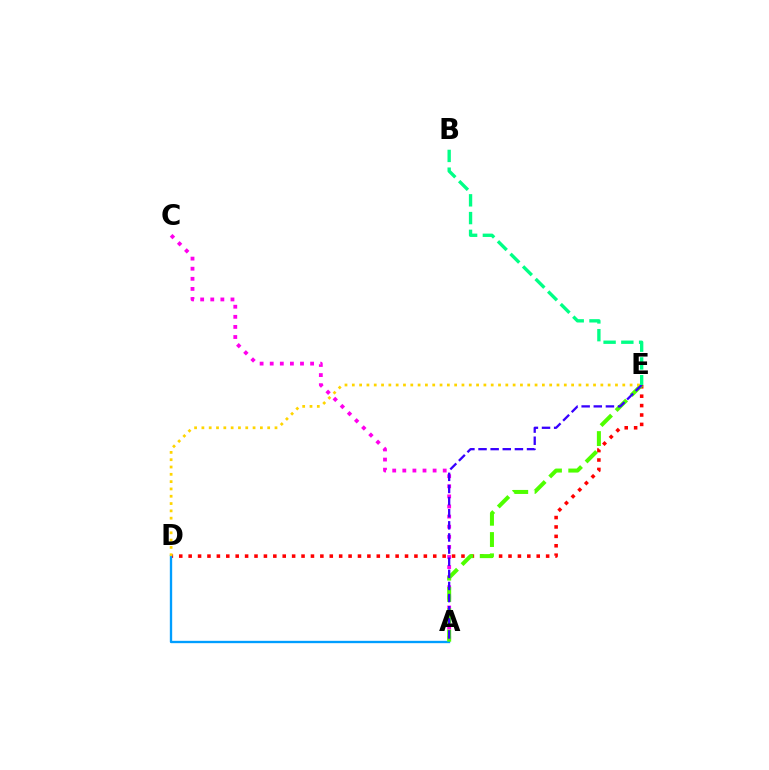{('A', 'C'): [{'color': '#ff00ed', 'line_style': 'dotted', 'thickness': 2.74}], ('D', 'E'): [{'color': '#ff0000', 'line_style': 'dotted', 'thickness': 2.56}, {'color': '#ffd500', 'line_style': 'dotted', 'thickness': 1.99}], ('A', 'D'): [{'color': '#009eff', 'line_style': 'solid', 'thickness': 1.69}], ('A', 'E'): [{'color': '#4fff00', 'line_style': 'dashed', 'thickness': 2.89}, {'color': '#3700ff', 'line_style': 'dashed', 'thickness': 1.65}], ('B', 'E'): [{'color': '#00ff86', 'line_style': 'dashed', 'thickness': 2.41}]}